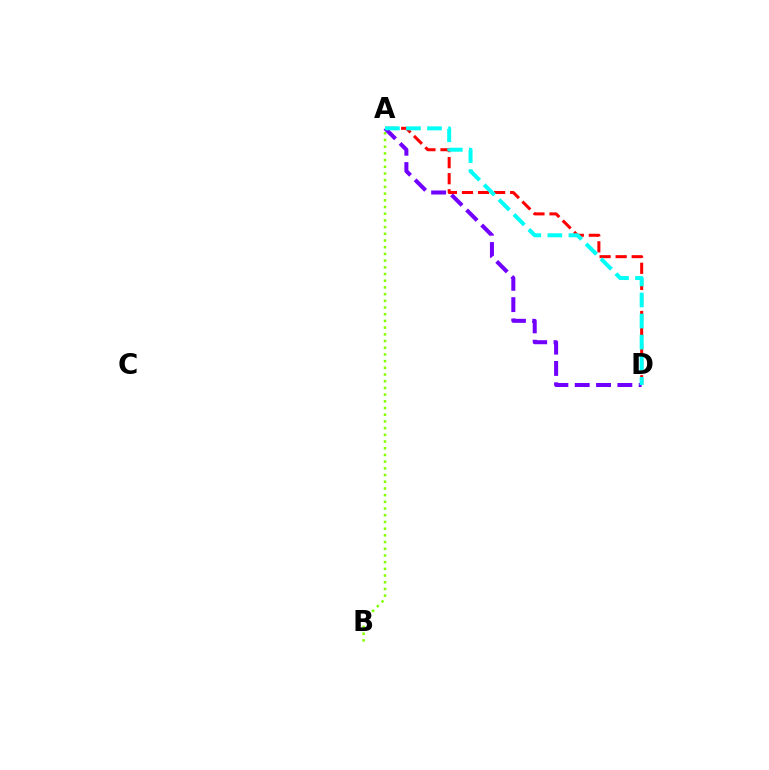{('A', 'B'): [{'color': '#84ff00', 'line_style': 'dotted', 'thickness': 1.82}], ('A', 'D'): [{'color': '#ff0000', 'line_style': 'dashed', 'thickness': 2.18}, {'color': '#7200ff', 'line_style': 'dashed', 'thickness': 2.9}, {'color': '#00fff6', 'line_style': 'dashed', 'thickness': 2.86}]}